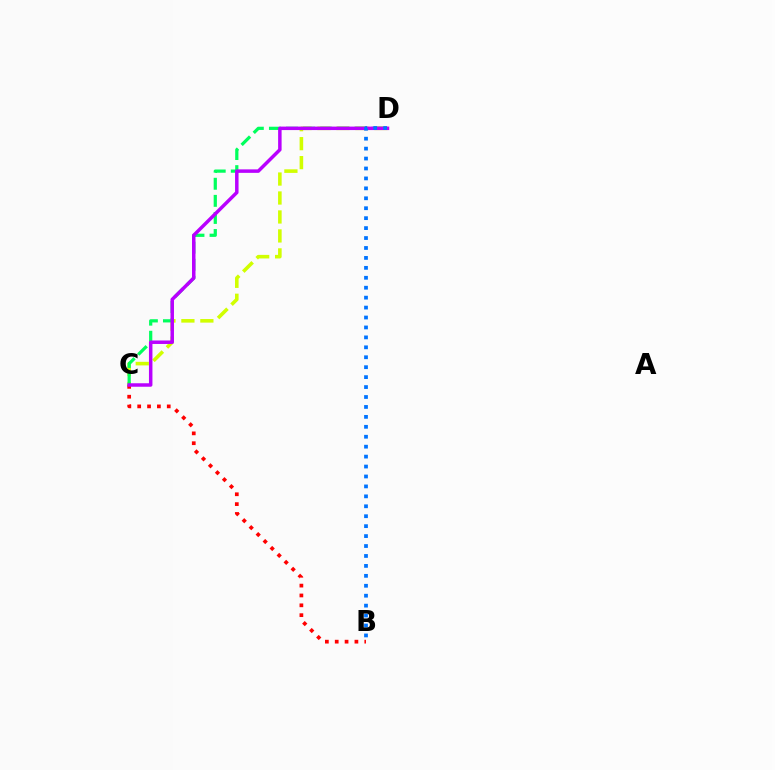{('C', 'D'): [{'color': '#d1ff00', 'line_style': 'dashed', 'thickness': 2.58}, {'color': '#00ff5c', 'line_style': 'dashed', 'thickness': 2.32}, {'color': '#b900ff', 'line_style': 'solid', 'thickness': 2.51}], ('B', 'C'): [{'color': '#ff0000', 'line_style': 'dotted', 'thickness': 2.68}], ('B', 'D'): [{'color': '#0074ff', 'line_style': 'dotted', 'thickness': 2.7}]}